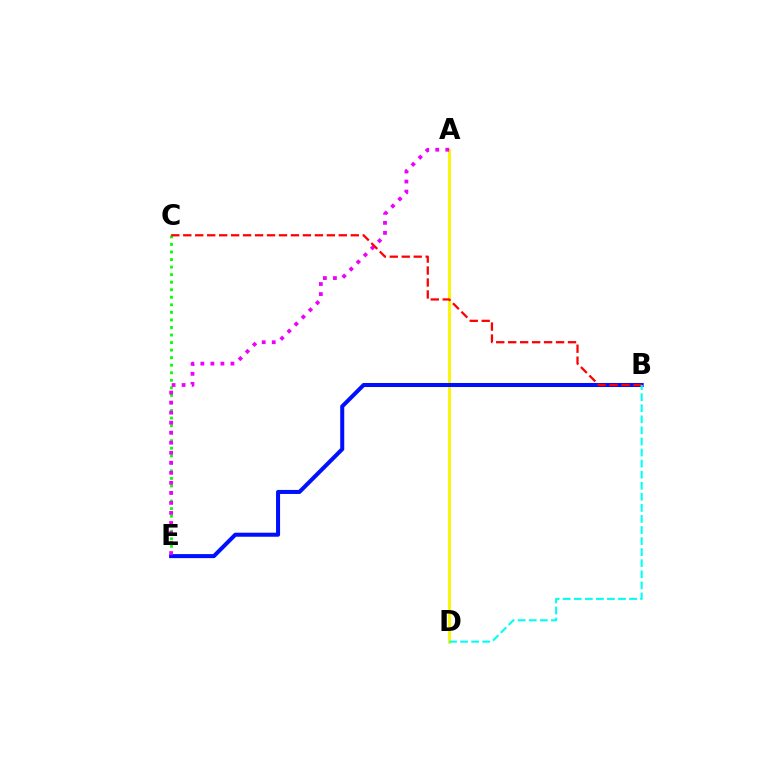{('A', 'D'): [{'color': '#fcf500', 'line_style': 'solid', 'thickness': 2.04}], ('C', 'E'): [{'color': '#08ff00', 'line_style': 'dotted', 'thickness': 2.05}], ('B', 'E'): [{'color': '#0010ff', 'line_style': 'solid', 'thickness': 2.9}], ('A', 'E'): [{'color': '#ee00ff', 'line_style': 'dotted', 'thickness': 2.73}], ('B', 'C'): [{'color': '#ff0000', 'line_style': 'dashed', 'thickness': 1.63}], ('B', 'D'): [{'color': '#00fff6', 'line_style': 'dashed', 'thickness': 1.5}]}